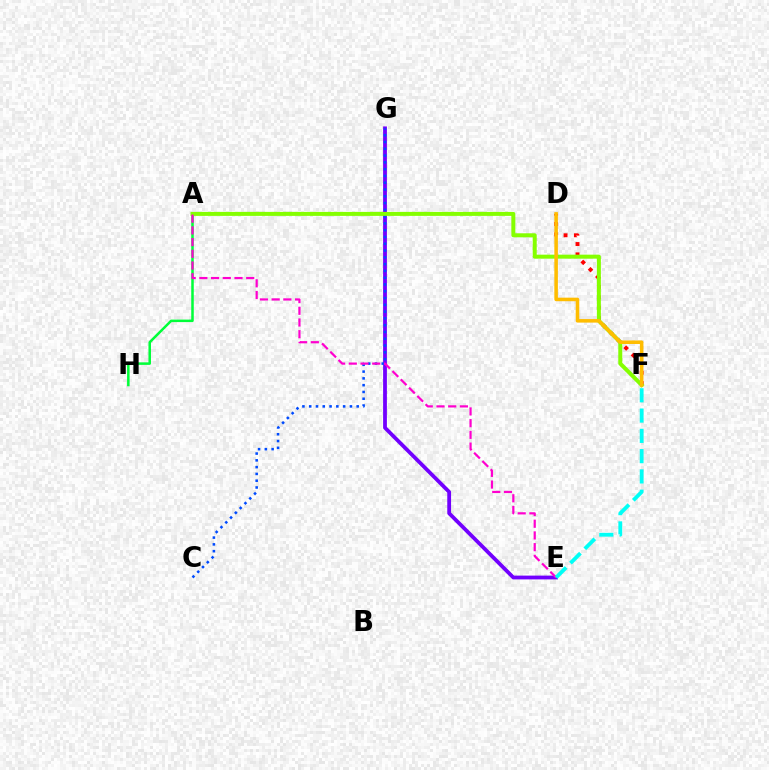{('A', 'H'): [{'color': '#00ff39', 'line_style': 'solid', 'thickness': 1.82}], ('E', 'G'): [{'color': '#7200ff', 'line_style': 'solid', 'thickness': 2.73}], ('C', 'G'): [{'color': '#004bff', 'line_style': 'dotted', 'thickness': 1.84}], ('D', 'F'): [{'color': '#ff0000', 'line_style': 'dotted', 'thickness': 2.81}, {'color': '#ffbd00', 'line_style': 'solid', 'thickness': 2.55}], ('A', 'F'): [{'color': '#84ff00', 'line_style': 'solid', 'thickness': 2.87}], ('A', 'E'): [{'color': '#ff00cf', 'line_style': 'dashed', 'thickness': 1.59}], ('E', 'F'): [{'color': '#00fff6', 'line_style': 'dashed', 'thickness': 2.76}]}